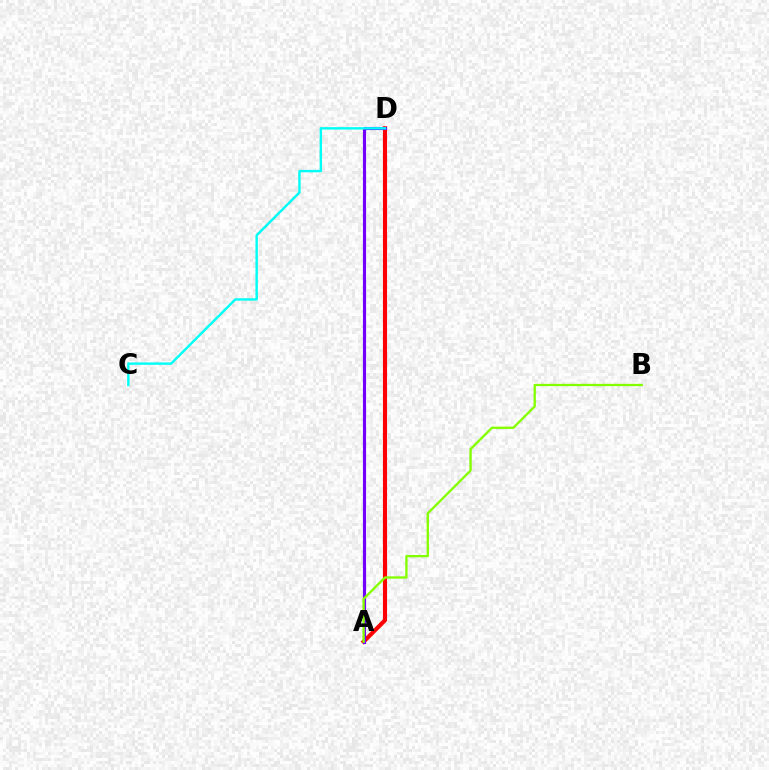{('A', 'D'): [{'color': '#ff0000', 'line_style': 'solid', 'thickness': 2.96}, {'color': '#7200ff', 'line_style': 'solid', 'thickness': 2.25}], ('A', 'B'): [{'color': '#84ff00', 'line_style': 'solid', 'thickness': 1.68}], ('C', 'D'): [{'color': '#00fff6', 'line_style': 'solid', 'thickness': 1.74}]}